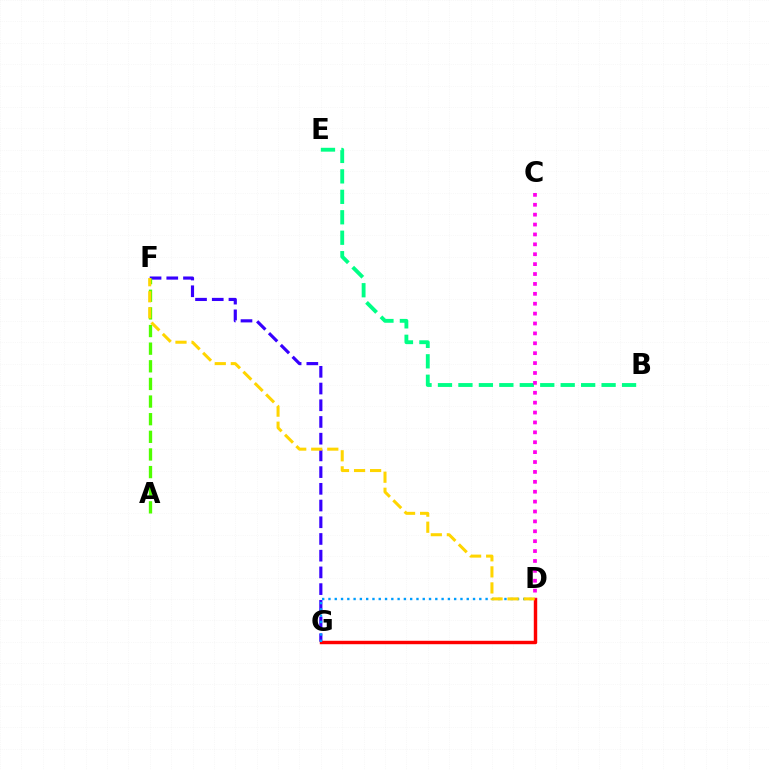{('F', 'G'): [{'color': '#3700ff', 'line_style': 'dashed', 'thickness': 2.27}], ('A', 'F'): [{'color': '#4fff00', 'line_style': 'dashed', 'thickness': 2.4}], ('D', 'G'): [{'color': '#ff0000', 'line_style': 'solid', 'thickness': 2.47}, {'color': '#009eff', 'line_style': 'dotted', 'thickness': 1.71}], ('B', 'E'): [{'color': '#00ff86', 'line_style': 'dashed', 'thickness': 2.78}], ('C', 'D'): [{'color': '#ff00ed', 'line_style': 'dotted', 'thickness': 2.69}], ('D', 'F'): [{'color': '#ffd500', 'line_style': 'dashed', 'thickness': 2.18}]}